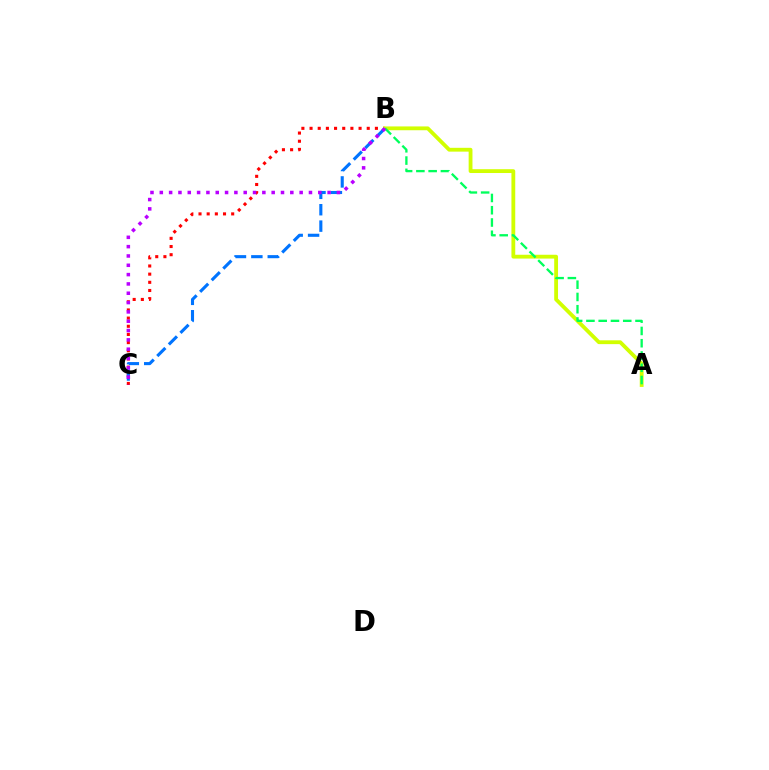{('B', 'C'): [{'color': '#ff0000', 'line_style': 'dotted', 'thickness': 2.22}, {'color': '#0074ff', 'line_style': 'dashed', 'thickness': 2.23}, {'color': '#b900ff', 'line_style': 'dotted', 'thickness': 2.53}], ('A', 'B'): [{'color': '#d1ff00', 'line_style': 'solid', 'thickness': 2.75}, {'color': '#00ff5c', 'line_style': 'dashed', 'thickness': 1.67}]}